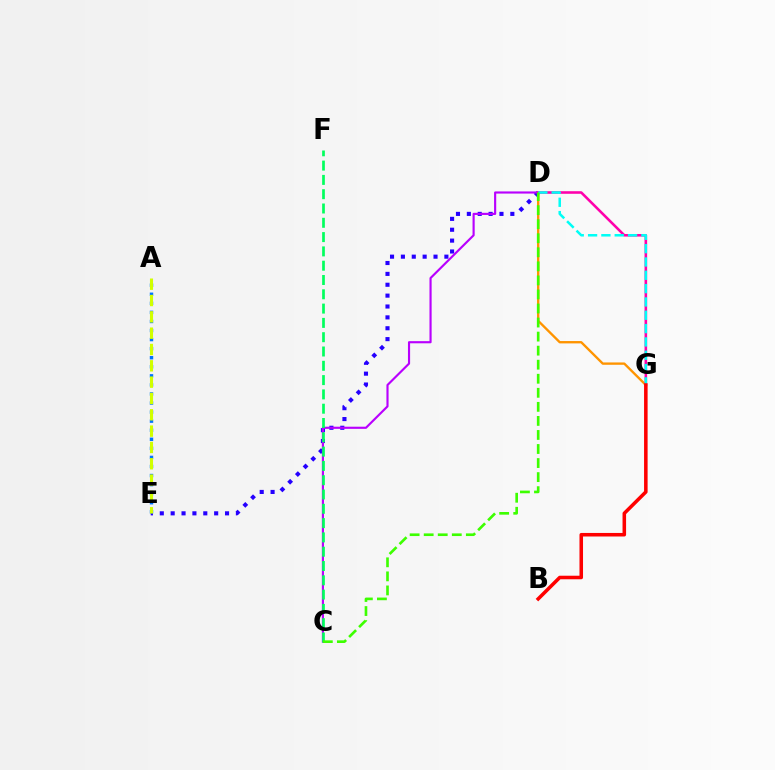{('D', 'G'): [{'color': '#ff9400', 'line_style': 'solid', 'thickness': 1.69}, {'color': '#ff00ac', 'line_style': 'solid', 'thickness': 1.86}, {'color': '#00fff6', 'line_style': 'dashed', 'thickness': 1.81}], ('D', 'E'): [{'color': '#2500ff', 'line_style': 'dotted', 'thickness': 2.95}], ('C', 'D'): [{'color': '#b900ff', 'line_style': 'solid', 'thickness': 1.54}, {'color': '#3dff00', 'line_style': 'dashed', 'thickness': 1.91}], ('C', 'F'): [{'color': '#00ff5c', 'line_style': 'dashed', 'thickness': 1.94}], ('A', 'E'): [{'color': '#0074ff', 'line_style': 'dotted', 'thickness': 2.46}, {'color': '#d1ff00', 'line_style': 'dashed', 'thickness': 2.22}], ('B', 'G'): [{'color': '#ff0000', 'line_style': 'solid', 'thickness': 2.55}]}